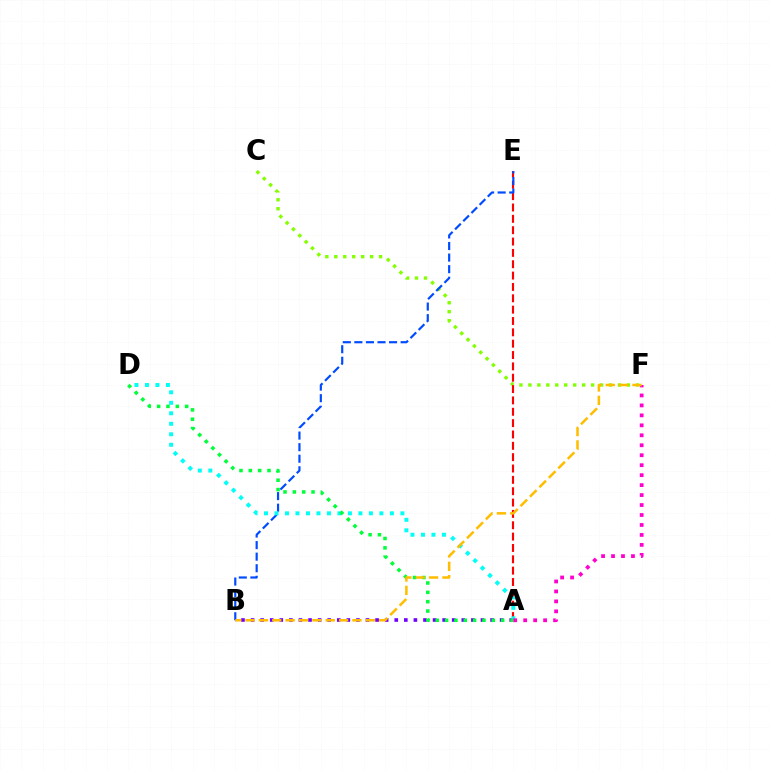{('C', 'F'): [{'color': '#84ff00', 'line_style': 'dotted', 'thickness': 2.43}], ('A', 'E'): [{'color': '#ff0000', 'line_style': 'dashed', 'thickness': 1.54}], ('B', 'E'): [{'color': '#004bff', 'line_style': 'dashed', 'thickness': 1.57}], ('A', 'B'): [{'color': '#7200ff', 'line_style': 'dotted', 'thickness': 2.6}], ('A', 'D'): [{'color': '#00fff6', 'line_style': 'dotted', 'thickness': 2.85}, {'color': '#00ff39', 'line_style': 'dotted', 'thickness': 2.54}], ('A', 'F'): [{'color': '#ff00cf', 'line_style': 'dotted', 'thickness': 2.71}], ('B', 'F'): [{'color': '#ffbd00', 'line_style': 'dashed', 'thickness': 1.82}]}